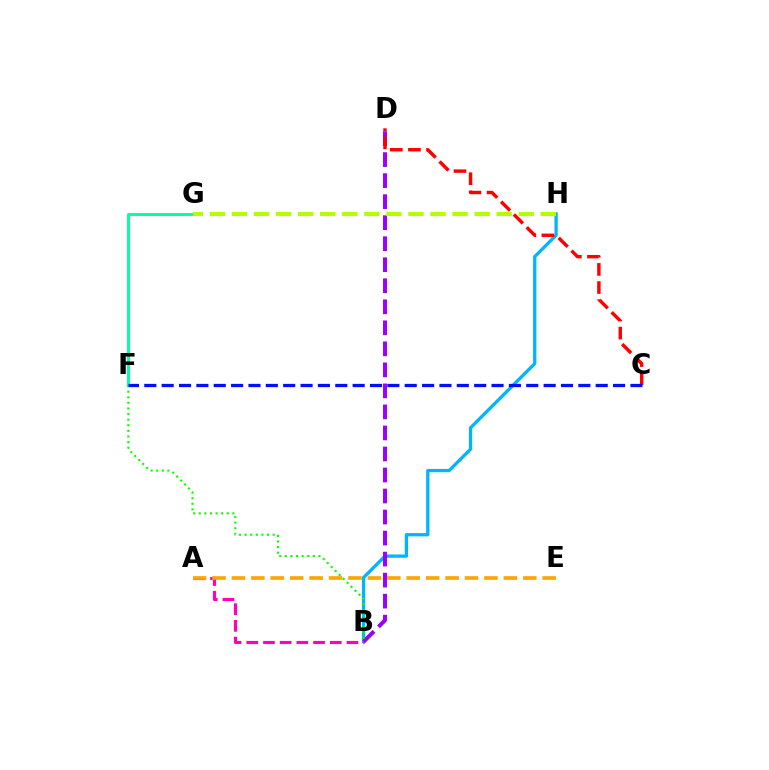{('B', 'H'): [{'color': '#00b5ff', 'line_style': 'solid', 'thickness': 2.35}], ('A', 'B'): [{'color': '#ff00bd', 'line_style': 'dashed', 'thickness': 2.27}], ('B', 'D'): [{'color': '#9b00ff', 'line_style': 'dashed', 'thickness': 2.86}], ('F', 'G'): [{'color': '#00ff9d', 'line_style': 'solid', 'thickness': 2.1}], ('A', 'E'): [{'color': '#ffa500', 'line_style': 'dashed', 'thickness': 2.64}], ('G', 'H'): [{'color': '#b3ff00', 'line_style': 'dashed', 'thickness': 3.0}], ('C', 'D'): [{'color': '#ff0000', 'line_style': 'dashed', 'thickness': 2.46}], ('B', 'F'): [{'color': '#08ff00', 'line_style': 'dotted', 'thickness': 1.52}], ('C', 'F'): [{'color': '#0010ff', 'line_style': 'dashed', 'thickness': 2.36}]}